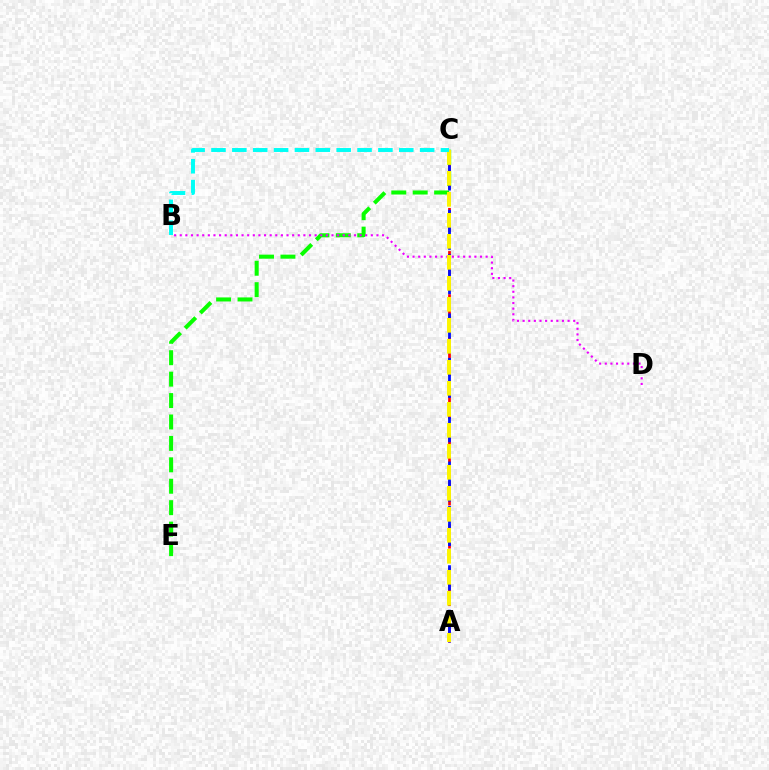{('C', 'E'): [{'color': '#08ff00', 'line_style': 'dashed', 'thickness': 2.91}], ('A', 'C'): [{'color': '#ff0000', 'line_style': 'dashed', 'thickness': 1.95}, {'color': '#0010ff', 'line_style': 'dashed', 'thickness': 2.01}, {'color': '#fcf500', 'line_style': 'dashed', 'thickness': 2.85}], ('B', 'D'): [{'color': '#ee00ff', 'line_style': 'dotted', 'thickness': 1.53}], ('B', 'C'): [{'color': '#00fff6', 'line_style': 'dashed', 'thickness': 2.83}]}